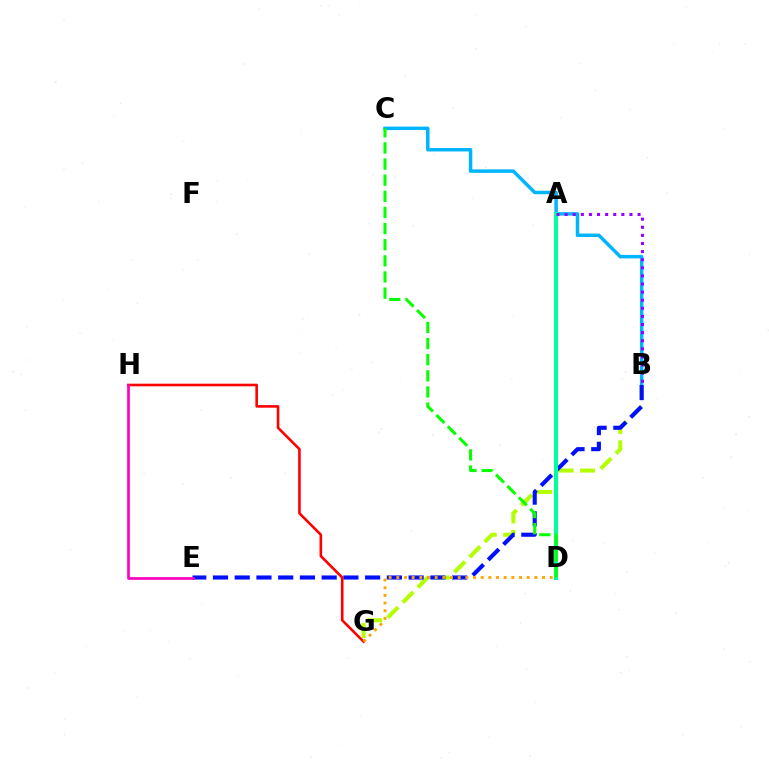{('B', 'G'): [{'color': '#b3ff00', 'line_style': 'dashed', 'thickness': 2.91}], ('B', 'C'): [{'color': '#00b5ff', 'line_style': 'solid', 'thickness': 2.5}], ('B', 'E'): [{'color': '#0010ff', 'line_style': 'dashed', 'thickness': 2.95}], ('G', 'H'): [{'color': '#ff0000', 'line_style': 'solid', 'thickness': 1.87}], ('A', 'D'): [{'color': '#00ff9d', 'line_style': 'solid', 'thickness': 2.9}], ('E', 'H'): [{'color': '#ff00bd', 'line_style': 'solid', 'thickness': 1.93}], ('D', 'G'): [{'color': '#ffa500', 'line_style': 'dotted', 'thickness': 2.08}], ('A', 'B'): [{'color': '#9b00ff', 'line_style': 'dotted', 'thickness': 2.2}], ('C', 'D'): [{'color': '#08ff00', 'line_style': 'dashed', 'thickness': 2.19}]}